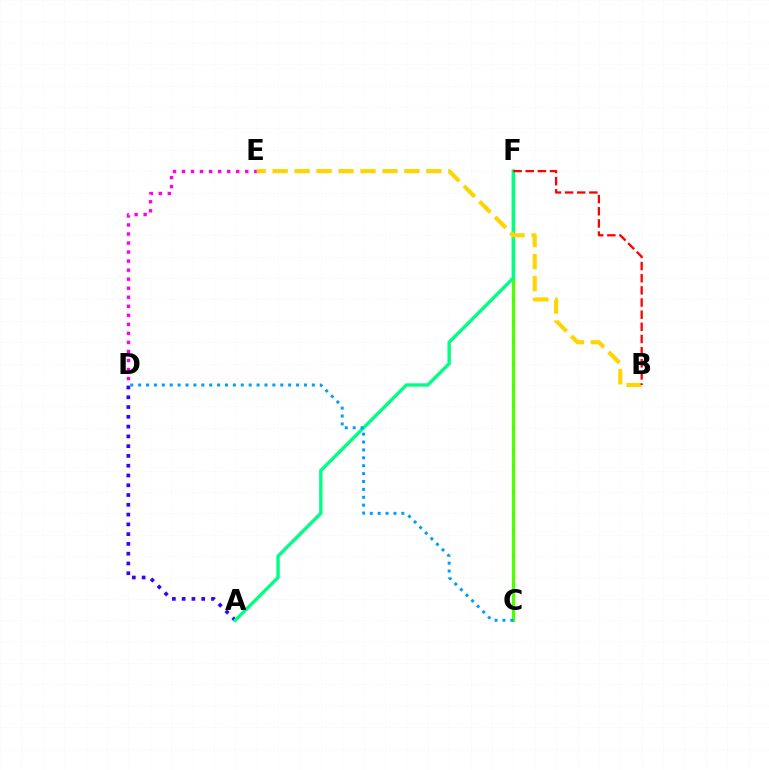{('A', 'D'): [{'color': '#3700ff', 'line_style': 'dotted', 'thickness': 2.66}], ('D', 'E'): [{'color': '#ff00ed', 'line_style': 'dotted', 'thickness': 2.46}], ('C', 'F'): [{'color': '#4fff00', 'line_style': 'solid', 'thickness': 2.35}], ('A', 'F'): [{'color': '#00ff86', 'line_style': 'solid', 'thickness': 2.44}], ('B', 'E'): [{'color': '#ffd500', 'line_style': 'dashed', 'thickness': 2.98}], ('B', 'F'): [{'color': '#ff0000', 'line_style': 'dashed', 'thickness': 1.65}], ('C', 'D'): [{'color': '#009eff', 'line_style': 'dotted', 'thickness': 2.15}]}